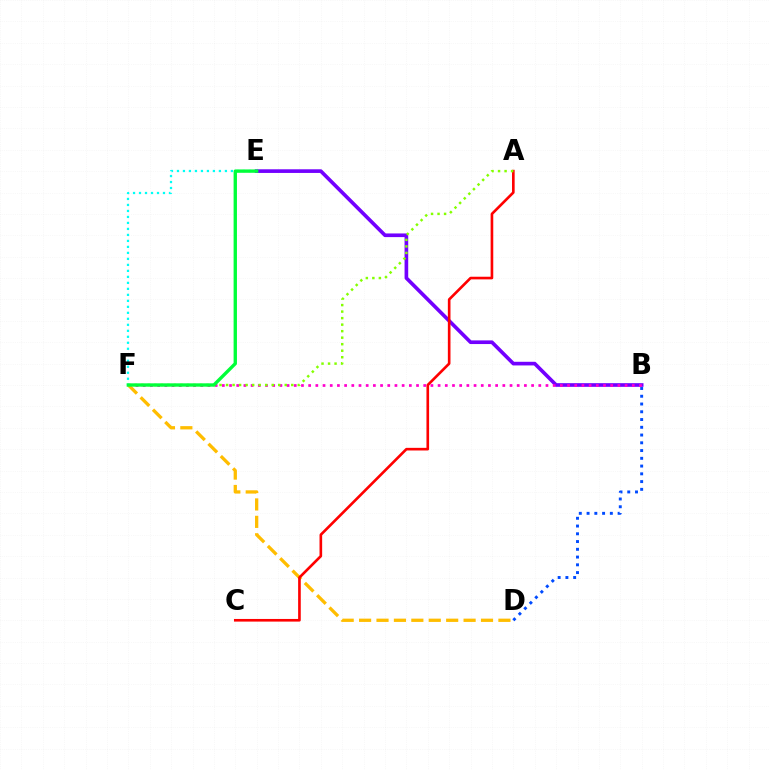{('B', 'E'): [{'color': '#7200ff', 'line_style': 'solid', 'thickness': 2.63}], ('B', 'F'): [{'color': '#ff00cf', 'line_style': 'dotted', 'thickness': 1.95}], ('D', 'F'): [{'color': '#ffbd00', 'line_style': 'dashed', 'thickness': 2.37}], ('B', 'D'): [{'color': '#004bff', 'line_style': 'dotted', 'thickness': 2.11}], ('A', 'C'): [{'color': '#ff0000', 'line_style': 'solid', 'thickness': 1.9}], ('A', 'F'): [{'color': '#84ff00', 'line_style': 'dotted', 'thickness': 1.77}], ('E', 'F'): [{'color': '#00fff6', 'line_style': 'dotted', 'thickness': 1.63}, {'color': '#00ff39', 'line_style': 'solid', 'thickness': 2.42}]}